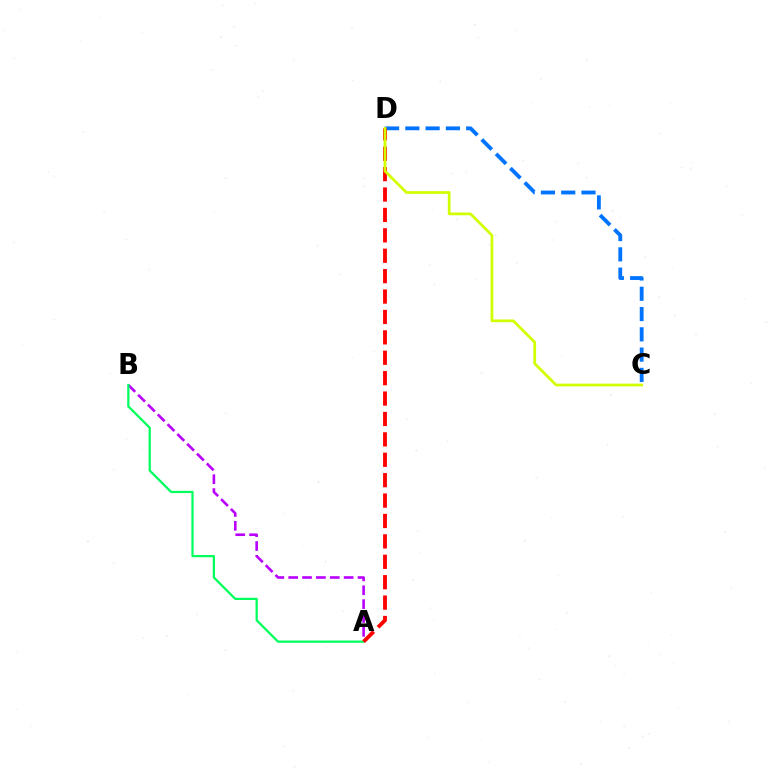{('C', 'D'): [{'color': '#0074ff', 'line_style': 'dashed', 'thickness': 2.75}, {'color': '#d1ff00', 'line_style': 'solid', 'thickness': 1.97}], ('A', 'B'): [{'color': '#b900ff', 'line_style': 'dashed', 'thickness': 1.88}, {'color': '#00ff5c', 'line_style': 'solid', 'thickness': 1.62}], ('A', 'D'): [{'color': '#ff0000', 'line_style': 'dashed', 'thickness': 2.77}]}